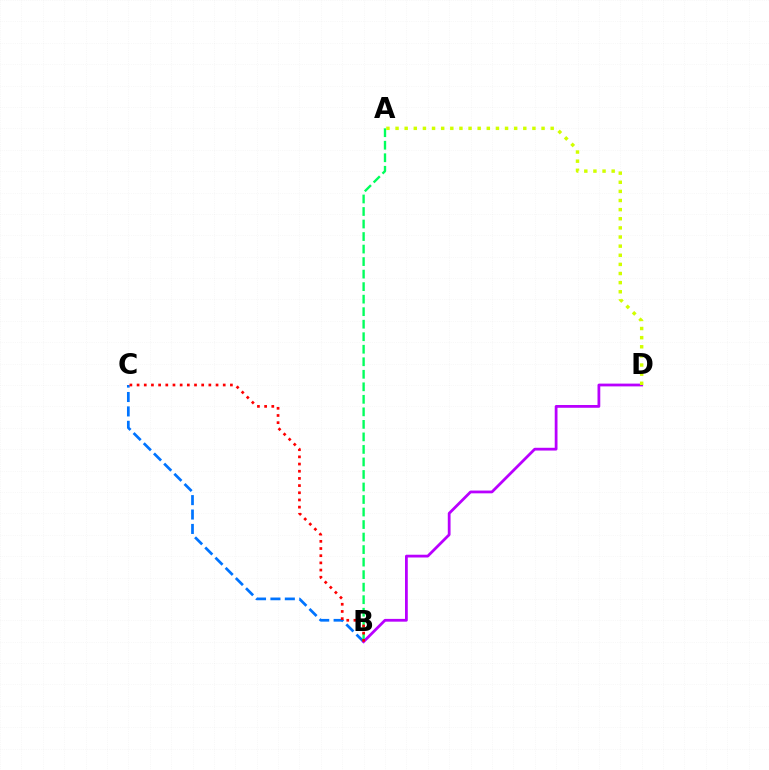{('B', 'C'): [{'color': '#0074ff', 'line_style': 'dashed', 'thickness': 1.96}, {'color': '#ff0000', 'line_style': 'dotted', 'thickness': 1.95}], ('A', 'B'): [{'color': '#00ff5c', 'line_style': 'dashed', 'thickness': 1.7}], ('B', 'D'): [{'color': '#b900ff', 'line_style': 'solid', 'thickness': 2.0}], ('A', 'D'): [{'color': '#d1ff00', 'line_style': 'dotted', 'thickness': 2.48}]}